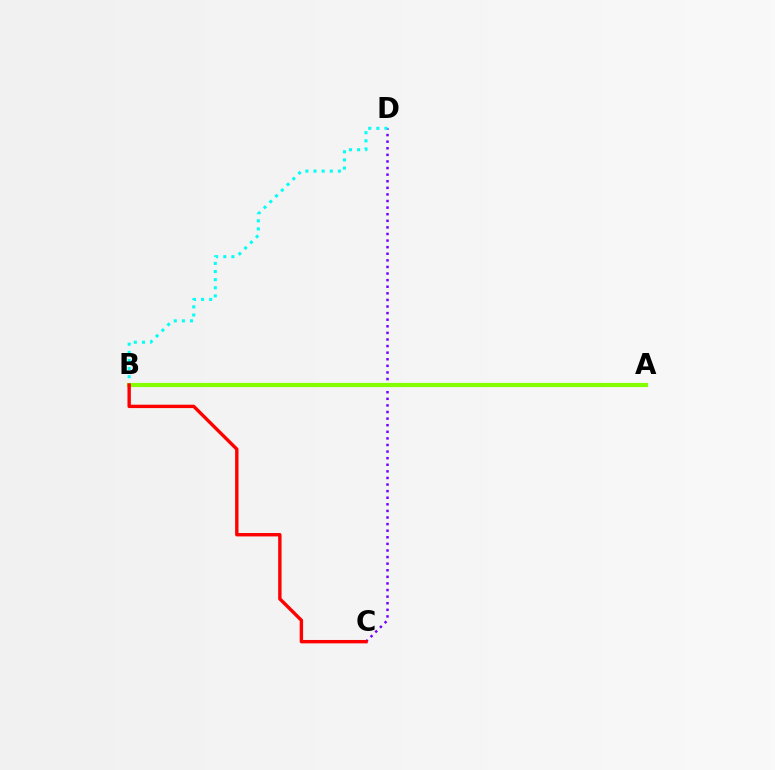{('C', 'D'): [{'color': '#7200ff', 'line_style': 'dotted', 'thickness': 1.79}], ('B', 'D'): [{'color': '#00fff6', 'line_style': 'dotted', 'thickness': 2.21}], ('A', 'B'): [{'color': '#84ff00', 'line_style': 'solid', 'thickness': 2.99}], ('B', 'C'): [{'color': '#ff0000', 'line_style': 'solid', 'thickness': 2.44}]}